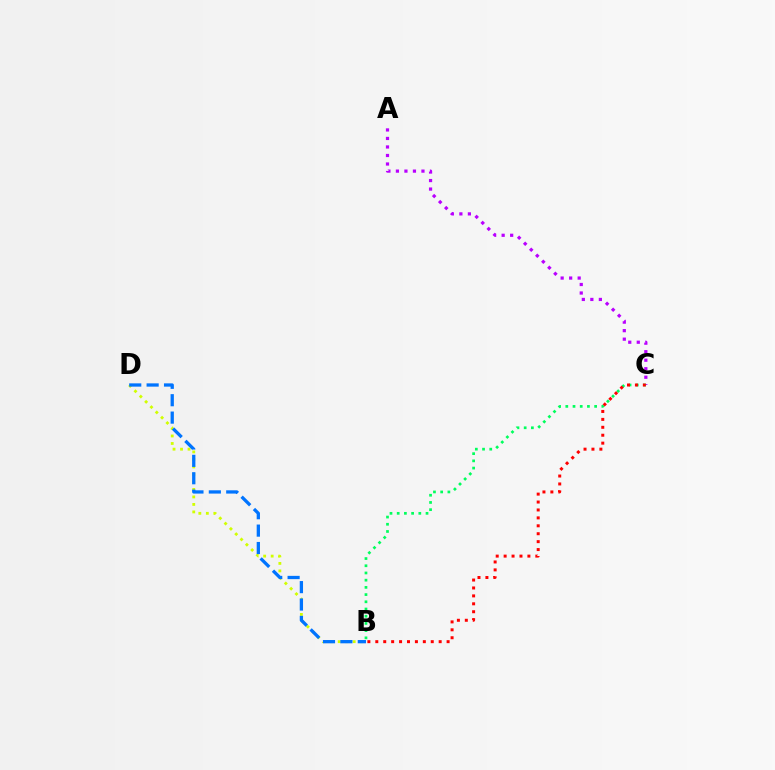{('B', 'D'): [{'color': '#d1ff00', 'line_style': 'dotted', 'thickness': 2.04}, {'color': '#0074ff', 'line_style': 'dashed', 'thickness': 2.36}], ('A', 'C'): [{'color': '#b900ff', 'line_style': 'dotted', 'thickness': 2.31}], ('B', 'C'): [{'color': '#00ff5c', 'line_style': 'dotted', 'thickness': 1.96}, {'color': '#ff0000', 'line_style': 'dotted', 'thickness': 2.15}]}